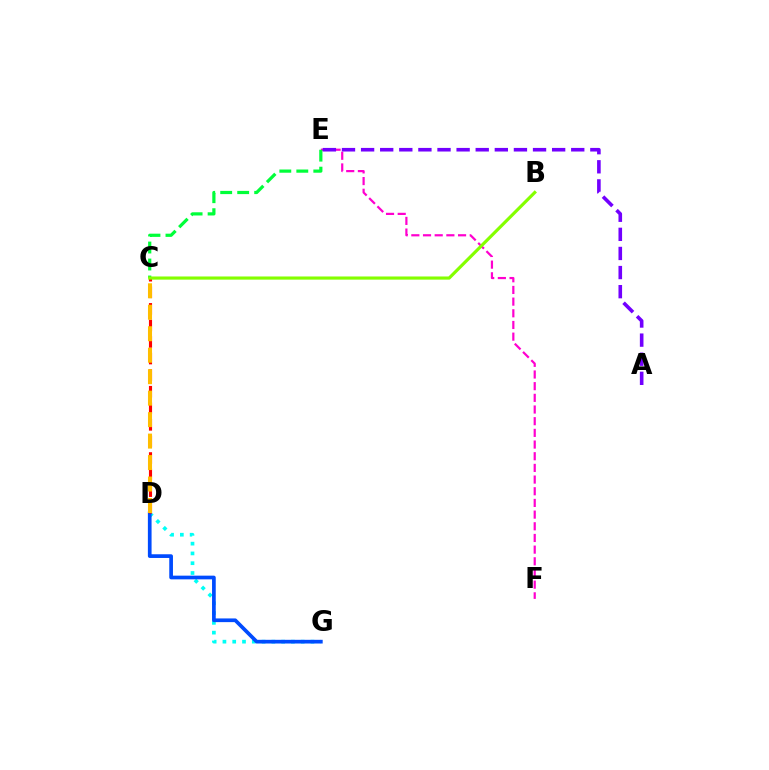{('D', 'G'): [{'color': '#00fff6', 'line_style': 'dotted', 'thickness': 2.66}, {'color': '#004bff', 'line_style': 'solid', 'thickness': 2.66}], ('E', 'F'): [{'color': '#ff00cf', 'line_style': 'dashed', 'thickness': 1.59}], ('C', 'E'): [{'color': '#00ff39', 'line_style': 'dashed', 'thickness': 2.31}], ('A', 'E'): [{'color': '#7200ff', 'line_style': 'dashed', 'thickness': 2.6}], ('C', 'D'): [{'color': '#ff0000', 'line_style': 'dashed', 'thickness': 2.25}, {'color': '#ffbd00', 'line_style': 'dashed', 'thickness': 2.92}], ('B', 'C'): [{'color': '#84ff00', 'line_style': 'solid', 'thickness': 2.27}]}